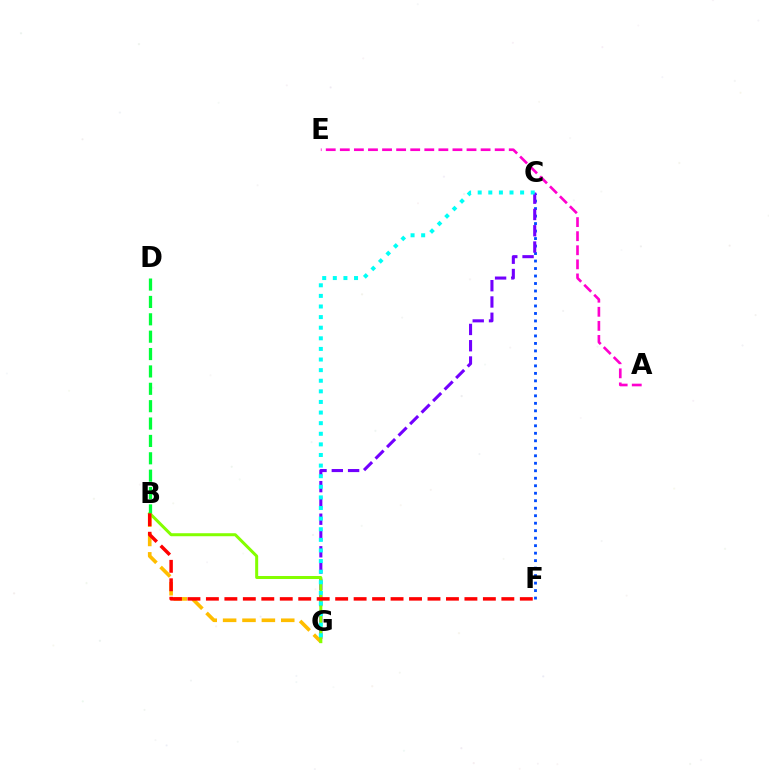{('C', 'F'): [{'color': '#004bff', 'line_style': 'dotted', 'thickness': 2.04}], ('C', 'G'): [{'color': '#7200ff', 'line_style': 'dashed', 'thickness': 2.21}, {'color': '#00fff6', 'line_style': 'dotted', 'thickness': 2.88}], ('B', 'G'): [{'color': '#ffbd00', 'line_style': 'dashed', 'thickness': 2.63}, {'color': '#84ff00', 'line_style': 'solid', 'thickness': 2.16}], ('B', 'D'): [{'color': '#00ff39', 'line_style': 'dashed', 'thickness': 2.36}], ('A', 'E'): [{'color': '#ff00cf', 'line_style': 'dashed', 'thickness': 1.91}], ('B', 'F'): [{'color': '#ff0000', 'line_style': 'dashed', 'thickness': 2.51}]}